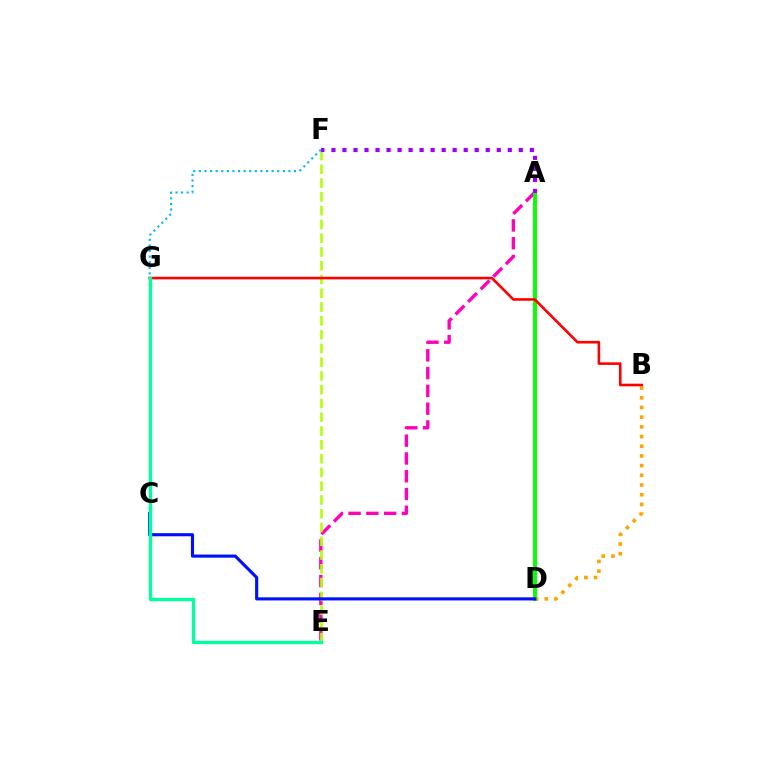{('B', 'D'): [{'color': '#ffa500', 'line_style': 'dotted', 'thickness': 2.63}], ('A', 'E'): [{'color': '#ff00bd', 'line_style': 'dashed', 'thickness': 2.42}], ('A', 'D'): [{'color': '#08ff00', 'line_style': 'solid', 'thickness': 2.83}], ('E', 'F'): [{'color': '#b3ff00', 'line_style': 'dashed', 'thickness': 1.87}], ('A', 'F'): [{'color': '#9b00ff', 'line_style': 'dotted', 'thickness': 2.99}], ('F', 'G'): [{'color': '#00b5ff', 'line_style': 'dotted', 'thickness': 1.52}], ('B', 'G'): [{'color': '#ff0000', 'line_style': 'solid', 'thickness': 1.88}], ('C', 'D'): [{'color': '#0010ff', 'line_style': 'solid', 'thickness': 2.25}], ('E', 'G'): [{'color': '#00ff9d', 'line_style': 'solid', 'thickness': 2.4}]}